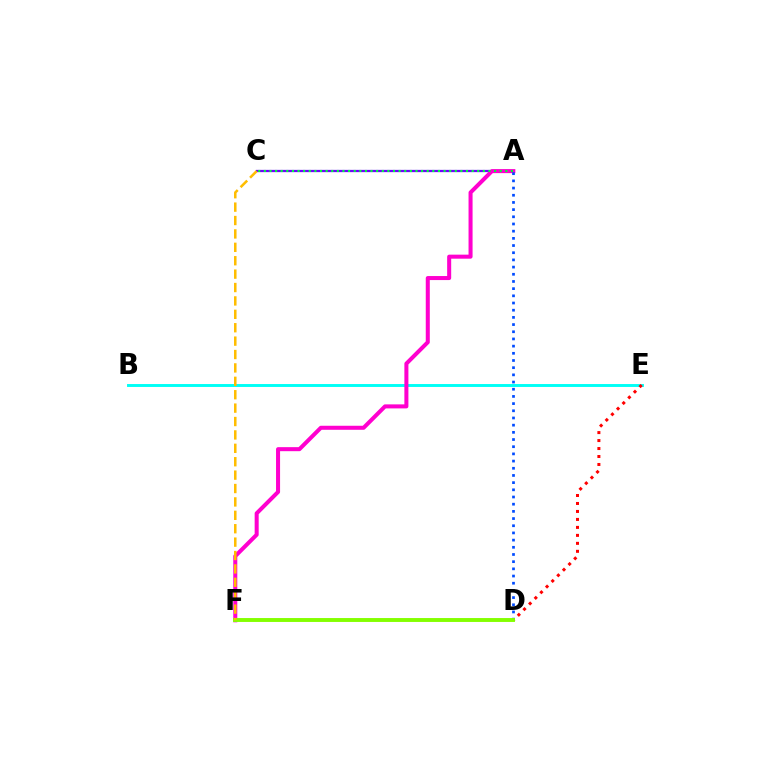{('B', 'E'): [{'color': '#00fff6', 'line_style': 'solid', 'thickness': 2.1}], ('A', 'C'): [{'color': '#7200ff', 'line_style': 'solid', 'thickness': 1.63}, {'color': '#00ff39', 'line_style': 'dotted', 'thickness': 1.53}], ('A', 'F'): [{'color': '#ff00cf', 'line_style': 'solid', 'thickness': 2.9}], ('D', 'E'): [{'color': '#ff0000', 'line_style': 'dotted', 'thickness': 2.17}], ('A', 'D'): [{'color': '#004bff', 'line_style': 'dotted', 'thickness': 1.95}], ('D', 'F'): [{'color': '#84ff00', 'line_style': 'solid', 'thickness': 2.81}], ('C', 'F'): [{'color': '#ffbd00', 'line_style': 'dashed', 'thickness': 1.82}]}